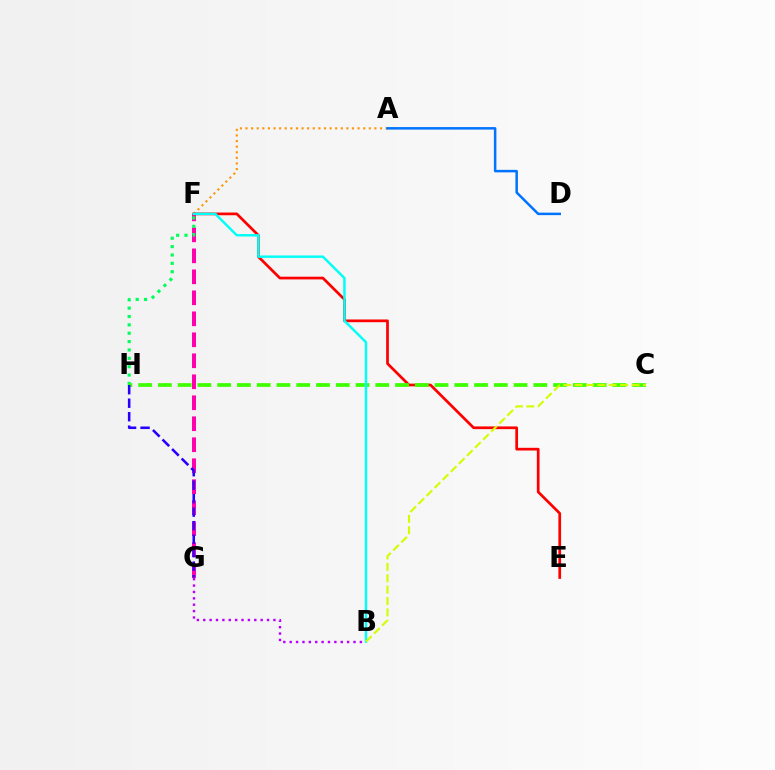{('A', 'F'): [{'color': '#ff9400', 'line_style': 'dotted', 'thickness': 1.52}], ('F', 'G'): [{'color': '#ff00ac', 'line_style': 'dashed', 'thickness': 2.85}], ('F', 'H'): [{'color': '#00ff5c', 'line_style': 'dotted', 'thickness': 2.27}], ('E', 'F'): [{'color': '#ff0000', 'line_style': 'solid', 'thickness': 1.96}], ('B', 'G'): [{'color': '#b900ff', 'line_style': 'dotted', 'thickness': 1.73}], ('C', 'H'): [{'color': '#3dff00', 'line_style': 'dashed', 'thickness': 2.68}], ('B', 'F'): [{'color': '#00fff6', 'line_style': 'solid', 'thickness': 1.75}], ('B', 'C'): [{'color': '#d1ff00', 'line_style': 'dashed', 'thickness': 1.55}], ('G', 'H'): [{'color': '#2500ff', 'line_style': 'dashed', 'thickness': 1.83}], ('A', 'D'): [{'color': '#0074ff', 'line_style': 'solid', 'thickness': 1.8}]}